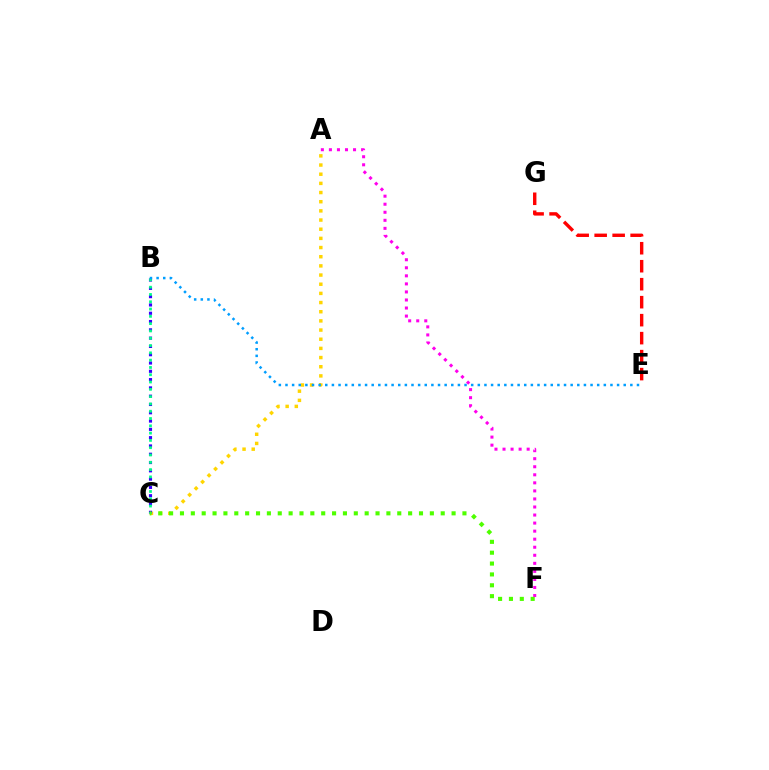{('A', 'C'): [{'color': '#ffd500', 'line_style': 'dotted', 'thickness': 2.49}], ('B', 'C'): [{'color': '#3700ff', 'line_style': 'dotted', 'thickness': 2.25}, {'color': '#00ff86', 'line_style': 'dotted', 'thickness': 1.98}], ('A', 'F'): [{'color': '#ff00ed', 'line_style': 'dotted', 'thickness': 2.19}], ('E', 'G'): [{'color': '#ff0000', 'line_style': 'dashed', 'thickness': 2.44}], ('B', 'E'): [{'color': '#009eff', 'line_style': 'dotted', 'thickness': 1.8}], ('C', 'F'): [{'color': '#4fff00', 'line_style': 'dotted', 'thickness': 2.95}]}